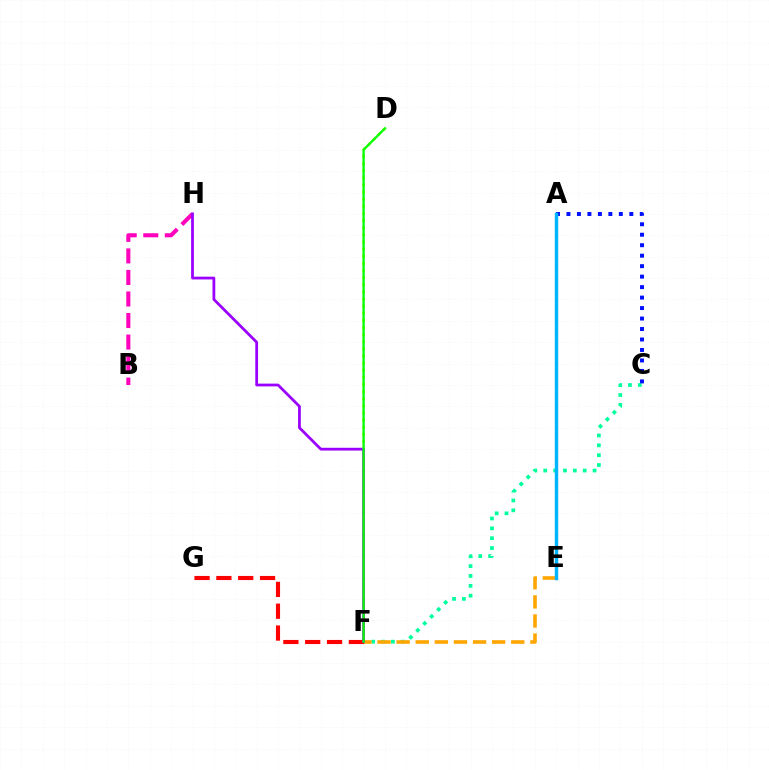{('C', 'F'): [{'color': '#00ff9d', 'line_style': 'dotted', 'thickness': 2.68}], ('A', 'C'): [{'color': '#0010ff', 'line_style': 'dotted', 'thickness': 2.85}], ('E', 'F'): [{'color': '#ffa500', 'line_style': 'dashed', 'thickness': 2.6}], ('D', 'F'): [{'color': '#b3ff00', 'line_style': 'dotted', 'thickness': 1.94}, {'color': '#08ff00', 'line_style': 'solid', 'thickness': 1.67}], ('B', 'H'): [{'color': '#ff00bd', 'line_style': 'dashed', 'thickness': 2.93}], ('A', 'E'): [{'color': '#00b5ff', 'line_style': 'solid', 'thickness': 2.46}], ('F', 'G'): [{'color': '#ff0000', 'line_style': 'dashed', 'thickness': 2.97}], ('F', 'H'): [{'color': '#9b00ff', 'line_style': 'solid', 'thickness': 1.99}]}